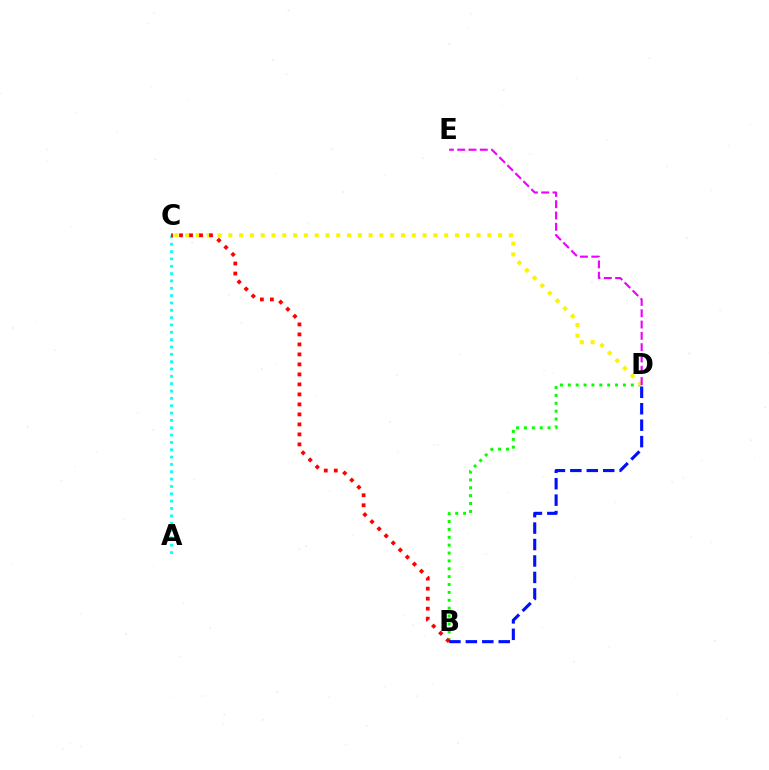{('B', 'D'): [{'color': '#08ff00', 'line_style': 'dotted', 'thickness': 2.14}, {'color': '#0010ff', 'line_style': 'dashed', 'thickness': 2.23}], ('C', 'D'): [{'color': '#fcf500', 'line_style': 'dotted', 'thickness': 2.93}], ('D', 'E'): [{'color': '#ee00ff', 'line_style': 'dashed', 'thickness': 1.54}], ('A', 'C'): [{'color': '#00fff6', 'line_style': 'dotted', 'thickness': 1.99}], ('B', 'C'): [{'color': '#ff0000', 'line_style': 'dotted', 'thickness': 2.72}]}